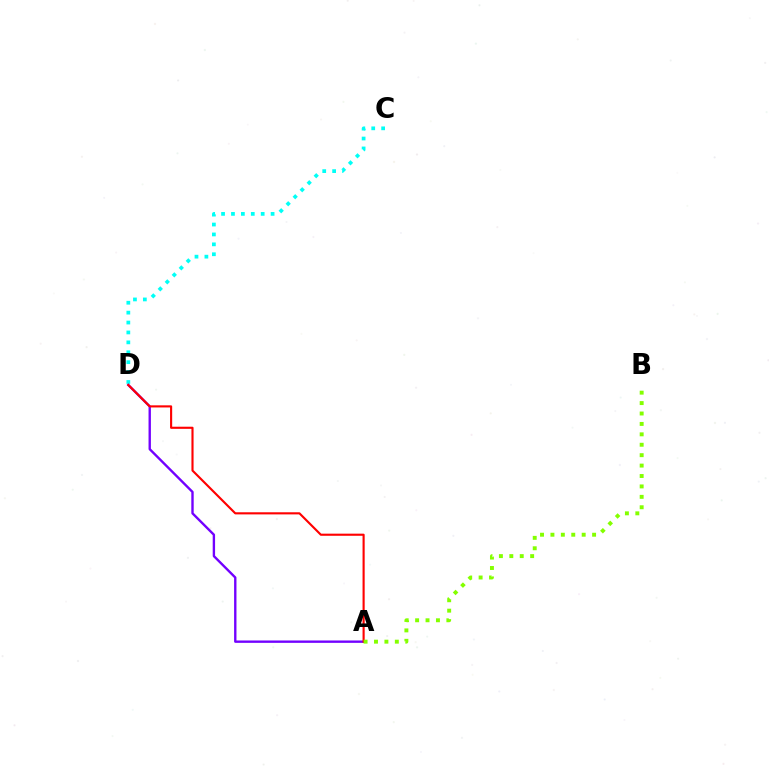{('C', 'D'): [{'color': '#00fff6', 'line_style': 'dotted', 'thickness': 2.69}], ('A', 'D'): [{'color': '#7200ff', 'line_style': 'solid', 'thickness': 1.71}, {'color': '#ff0000', 'line_style': 'solid', 'thickness': 1.53}], ('A', 'B'): [{'color': '#84ff00', 'line_style': 'dotted', 'thickness': 2.83}]}